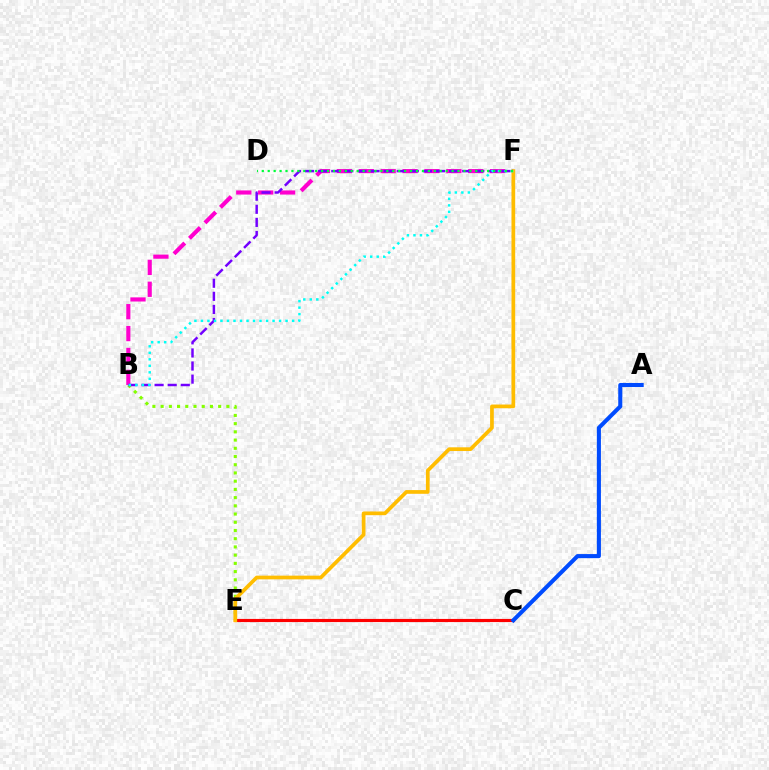{('B', 'F'): [{'color': '#ff00cf', 'line_style': 'dashed', 'thickness': 2.97}, {'color': '#7200ff', 'line_style': 'dashed', 'thickness': 1.78}, {'color': '#00fff6', 'line_style': 'dotted', 'thickness': 1.77}], ('C', 'E'): [{'color': '#ff0000', 'line_style': 'solid', 'thickness': 2.26}], ('B', 'E'): [{'color': '#84ff00', 'line_style': 'dotted', 'thickness': 2.23}], ('E', 'F'): [{'color': '#ffbd00', 'line_style': 'solid', 'thickness': 2.67}], ('A', 'C'): [{'color': '#004bff', 'line_style': 'solid', 'thickness': 2.93}], ('D', 'F'): [{'color': '#00ff39', 'line_style': 'dotted', 'thickness': 1.61}]}